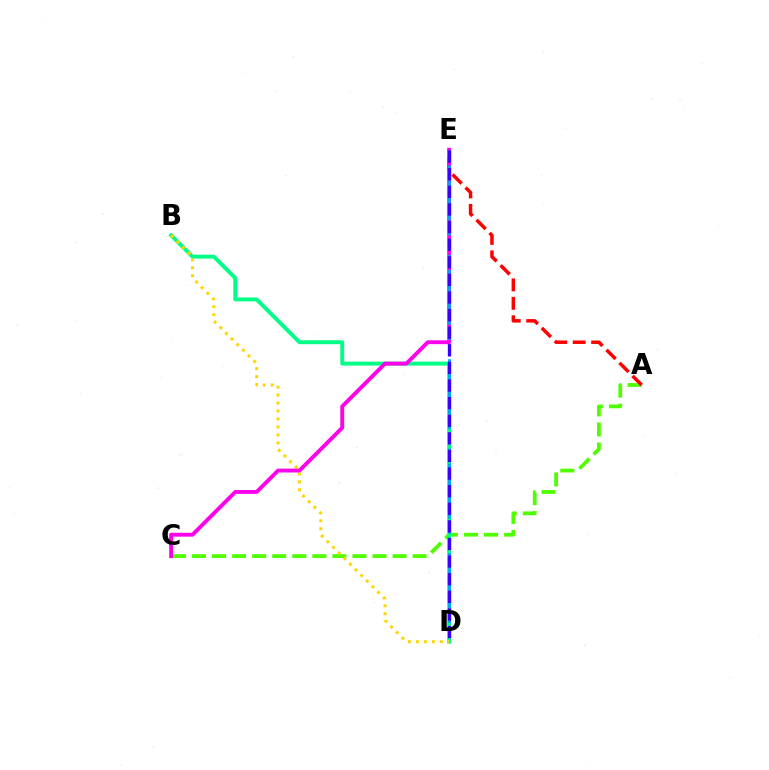{('A', 'C'): [{'color': '#4fff00', 'line_style': 'dashed', 'thickness': 2.73}], ('A', 'E'): [{'color': '#ff0000', 'line_style': 'dashed', 'thickness': 2.51}], ('B', 'D'): [{'color': '#00ff86', 'line_style': 'solid', 'thickness': 2.83}, {'color': '#ffd500', 'line_style': 'dotted', 'thickness': 2.16}], ('C', 'E'): [{'color': '#ff00ed', 'line_style': 'solid', 'thickness': 2.79}], ('D', 'E'): [{'color': '#009eff', 'line_style': 'dashed', 'thickness': 2.03}, {'color': '#3700ff', 'line_style': 'dashed', 'thickness': 2.39}]}